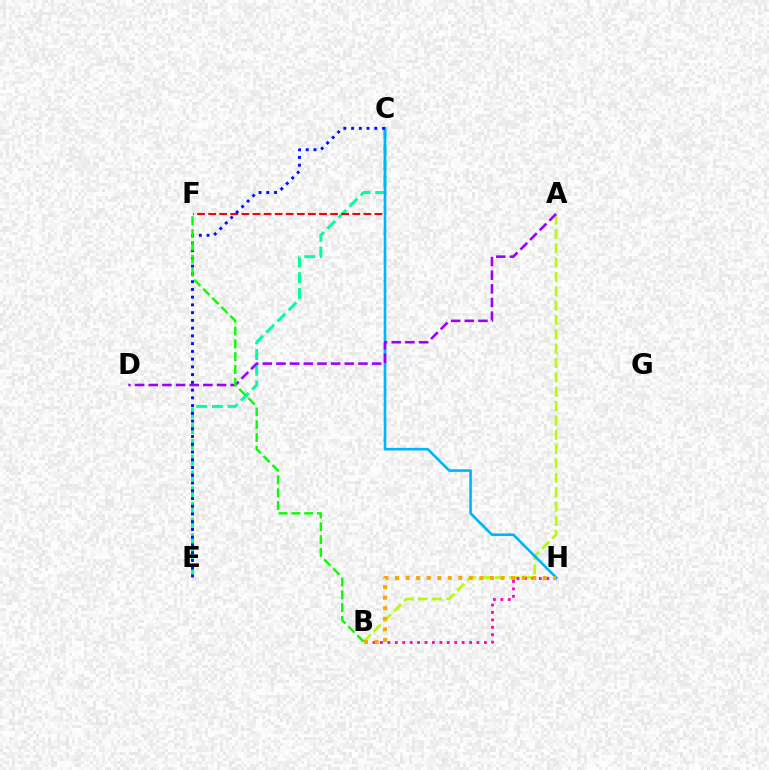{('A', 'B'): [{'color': '#b3ff00', 'line_style': 'dashed', 'thickness': 1.95}], ('B', 'H'): [{'color': '#ff00bd', 'line_style': 'dotted', 'thickness': 2.02}, {'color': '#ffa500', 'line_style': 'dotted', 'thickness': 2.87}], ('C', 'E'): [{'color': '#00ff9d', 'line_style': 'dashed', 'thickness': 2.14}, {'color': '#0010ff', 'line_style': 'dotted', 'thickness': 2.1}], ('C', 'F'): [{'color': '#ff0000', 'line_style': 'dashed', 'thickness': 1.51}], ('C', 'H'): [{'color': '#00b5ff', 'line_style': 'solid', 'thickness': 1.9}], ('A', 'D'): [{'color': '#9b00ff', 'line_style': 'dashed', 'thickness': 1.86}], ('B', 'F'): [{'color': '#08ff00', 'line_style': 'dashed', 'thickness': 1.74}]}